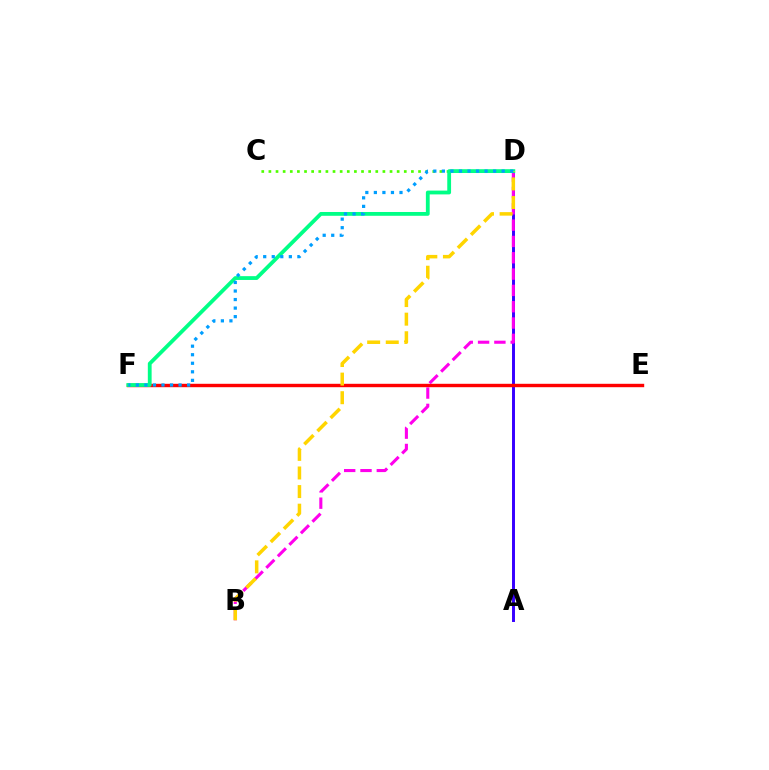{('A', 'D'): [{'color': '#3700ff', 'line_style': 'solid', 'thickness': 2.13}], ('E', 'F'): [{'color': '#ff0000', 'line_style': 'solid', 'thickness': 2.45}], ('B', 'D'): [{'color': '#ff00ed', 'line_style': 'dashed', 'thickness': 2.22}, {'color': '#ffd500', 'line_style': 'dashed', 'thickness': 2.53}], ('C', 'D'): [{'color': '#4fff00', 'line_style': 'dotted', 'thickness': 1.94}], ('D', 'F'): [{'color': '#00ff86', 'line_style': 'solid', 'thickness': 2.74}, {'color': '#009eff', 'line_style': 'dotted', 'thickness': 2.32}]}